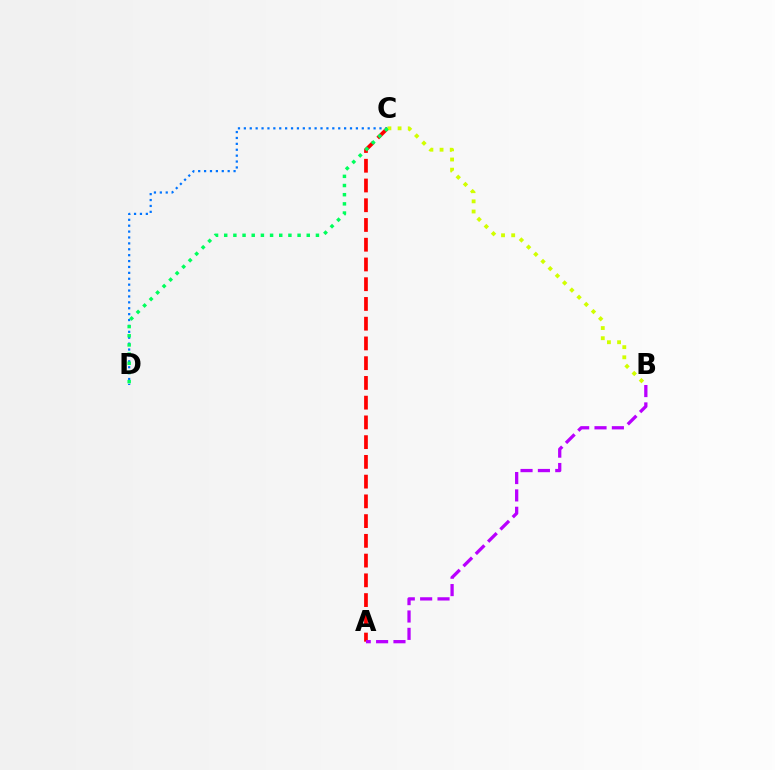{('A', 'C'): [{'color': '#ff0000', 'line_style': 'dashed', 'thickness': 2.68}], ('C', 'D'): [{'color': '#0074ff', 'line_style': 'dotted', 'thickness': 1.6}, {'color': '#00ff5c', 'line_style': 'dotted', 'thickness': 2.49}], ('A', 'B'): [{'color': '#b900ff', 'line_style': 'dashed', 'thickness': 2.36}], ('B', 'C'): [{'color': '#d1ff00', 'line_style': 'dotted', 'thickness': 2.76}]}